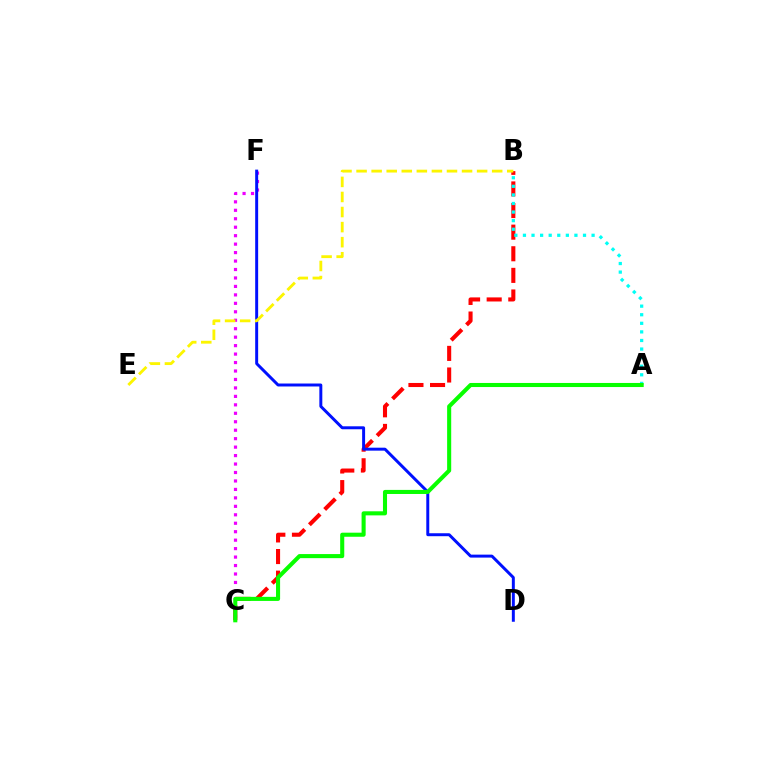{('C', 'F'): [{'color': '#ee00ff', 'line_style': 'dotted', 'thickness': 2.3}], ('B', 'C'): [{'color': '#ff0000', 'line_style': 'dashed', 'thickness': 2.94}], ('A', 'B'): [{'color': '#00fff6', 'line_style': 'dotted', 'thickness': 2.33}], ('D', 'F'): [{'color': '#0010ff', 'line_style': 'solid', 'thickness': 2.13}], ('B', 'E'): [{'color': '#fcf500', 'line_style': 'dashed', 'thickness': 2.05}], ('A', 'C'): [{'color': '#08ff00', 'line_style': 'solid', 'thickness': 2.93}]}